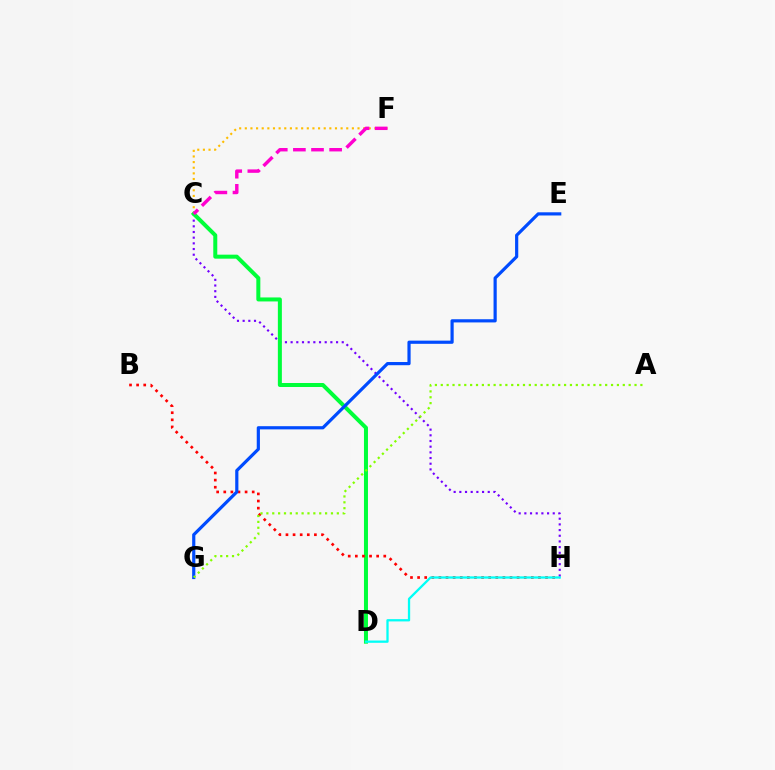{('C', 'F'): [{'color': '#ffbd00', 'line_style': 'dotted', 'thickness': 1.53}, {'color': '#ff00cf', 'line_style': 'dashed', 'thickness': 2.46}], ('C', 'H'): [{'color': '#7200ff', 'line_style': 'dotted', 'thickness': 1.54}], ('C', 'D'): [{'color': '#00ff39', 'line_style': 'solid', 'thickness': 2.88}], ('B', 'H'): [{'color': '#ff0000', 'line_style': 'dotted', 'thickness': 1.93}], ('E', 'G'): [{'color': '#004bff', 'line_style': 'solid', 'thickness': 2.29}], ('A', 'G'): [{'color': '#84ff00', 'line_style': 'dotted', 'thickness': 1.6}], ('D', 'H'): [{'color': '#00fff6', 'line_style': 'solid', 'thickness': 1.65}]}